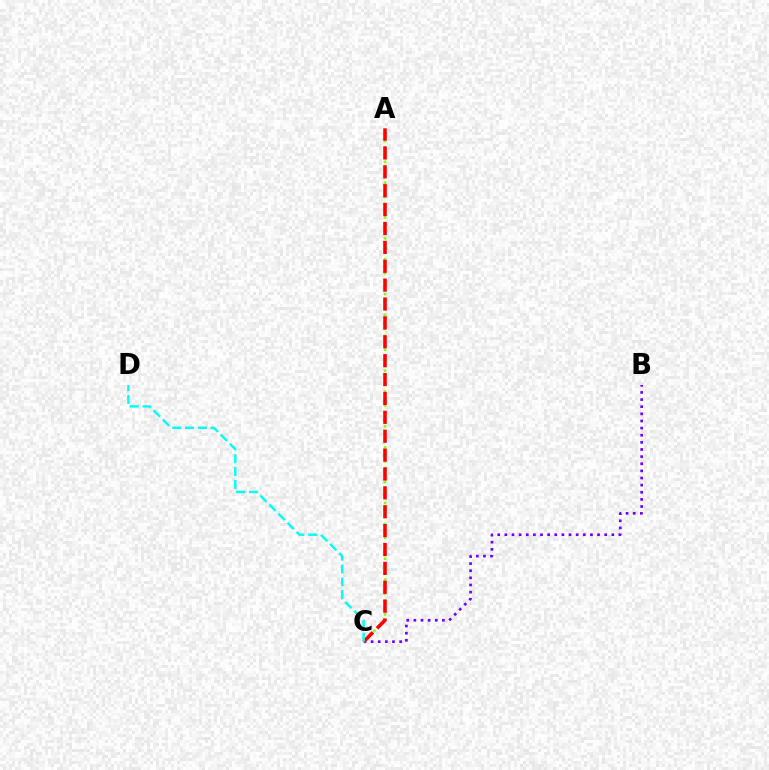{('B', 'C'): [{'color': '#7200ff', 'line_style': 'dotted', 'thickness': 1.94}], ('A', 'C'): [{'color': '#84ff00', 'line_style': 'dotted', 'thickness': 1.89}, {'color': '#ff0000', 'line_style': 'dashed', 'thickness': 2.57}], ('C', 'D'): [{'color': '#00fff6', 'line_style': 'dashed', 'thickness': 1.74}]}